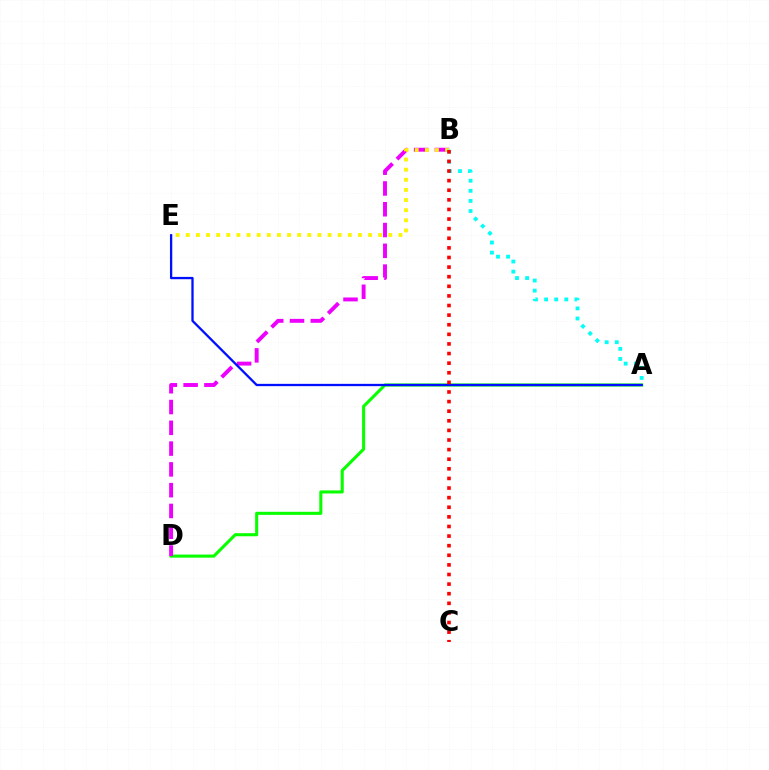{('A', 'D'): [{'color': '#08ff00', 'line_style': 'solid', 'thickness': 2.21}], ('B', 'D'): [{'color': '#ee00ff', 'line_style': 'dashed', 'thickness': 2.82}], ('A', 'E'): [{'color': '#0010ff', 'line_style': 'solid', 'thickness': 1.66}], ('B', 'E'): [{'color': '#fcf500', 'line_style': 'dotted', 'thickness': 2.75}], ('A', 'B'): [{'color': '#00fff6', 'line_style': 'dotted', 'thickness': 2.74}], ('B', 'C'): [{'color': '#ff0000', 'line_style': 'dotted', 'thickness': 2.61}]}